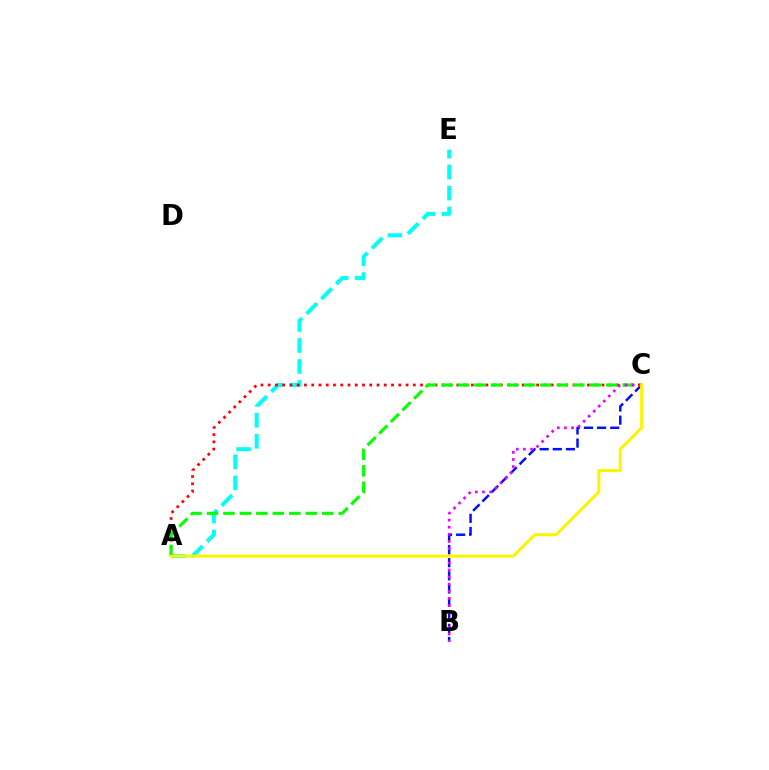{('A', 'E'): [{'color': '#00fff6', 'line_style': 'dashed', 'thickness': 2.85}], ('B', 'C'): [{'color': '#0010ff', 'line_style': 'dashed', 'thickness': 1.79}, {'color': '#ee00ff', 'line_style': 'dotted', 'thickness': 1.94}], ('A', 'C'): [{'color': '#ff0000', 'line_style': 'dotted', 'thickness': 1.97}, {'color': '#08ff00', 'line_style': 'dashed', 'thickness': 2.24}, {'color': '#fcf500', 'line_style': 'solid', 'thickness': 2.18}]}